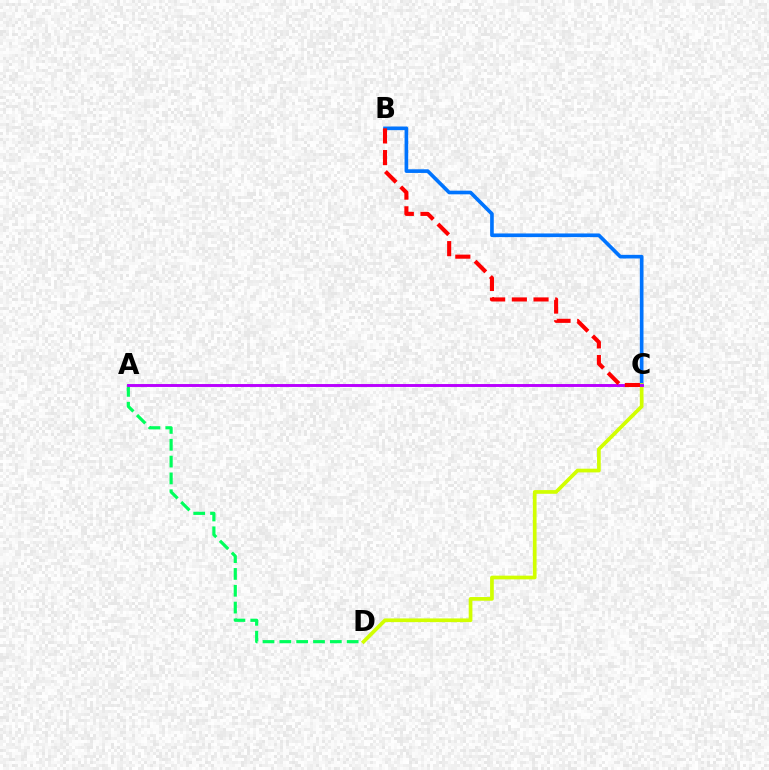{('B', 'C'): [{'color': '#0074ff', 'line_style': 'solid', 'thickness': 2.62}, {'color': '#ff0000', 'line_style': 'dashed', 'thickness': 2.95}], ('C', 'D'): [{'color': '#d1ff00', 'line_style': 'solid', 'thickness': 2.66}], ('A', 'D'): [{'color': '#00ff5c', 'line_style': 'dashed', 'thickness': 2.29}], ('A', 'C'): [{'color': '#b900ff', 'line_style': 'solid', 'thickness': 2.1}]}